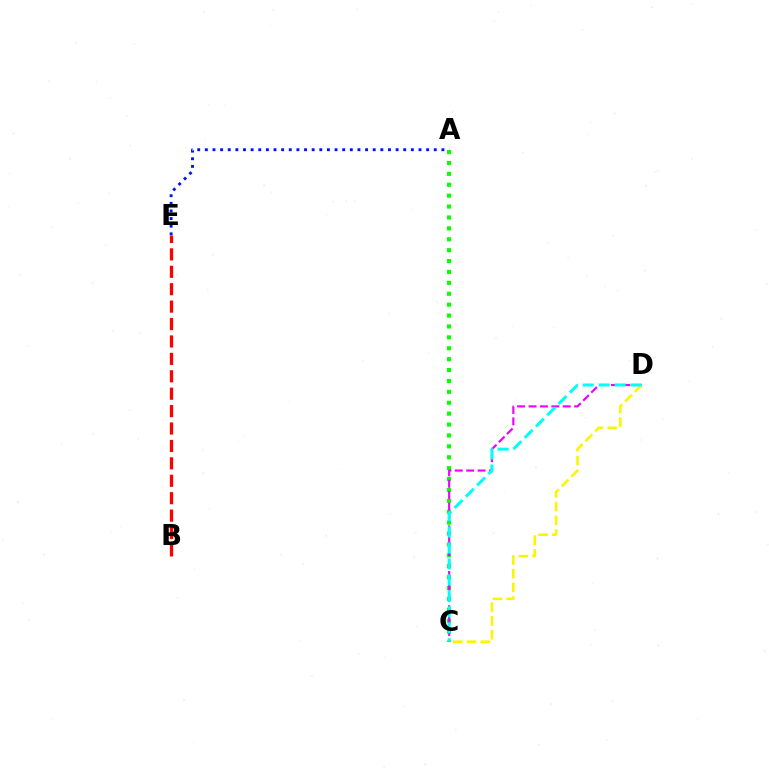{('A', 'C'): [{'color': '#08ff00', 'line_style': 'dotted', 'thickness': 2.96}], ('A', 'E'): [{'color': '#0010ff', 'line_style': 'dotted', 'thickness': 2.07}], ('C', 'D'): [{'color': '#ee00ff', 'line_style': 'dashed', 'thickness': 1.55}, {'color': '#fcf500', 'line_style': 'dashed', 'thickness': 1.87}, {'color': '#00fff6', 'line_style': 'dashed', 'thickness': 2.17}], ('B', 'E'): [{'color': '#ff0000', 'line_style': 'dashed', 'thickness': 2.37}]}